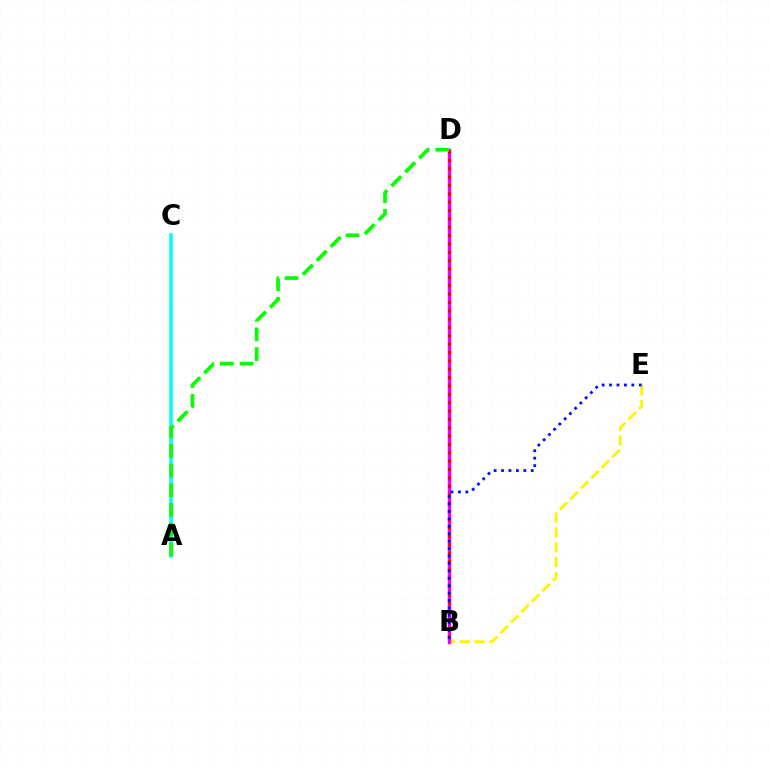{('B', 'E'): [{'color': '#fcf500', 'line_style': 'dashed', 'thickness': 2.01}, {'color': '#0010ff', 'line_style': 'dotted', 'thickness': 2.02}], ('B', 'D'): [{'color': '#ee00ff', 'line_style': 'solid', 'thickness': 2.45}, {'color': '#ff0000', 'line_style': 'dotted', 'thickness': 2.27}], ('A', 'C'): [{'color': '#00fff6', 'line_style': 'solid', 'thickness': 2.55}], ('A', 'D'): [{'color': '#08ff00', 'line_style': 'dashed', 'thickness': 2.67}]}